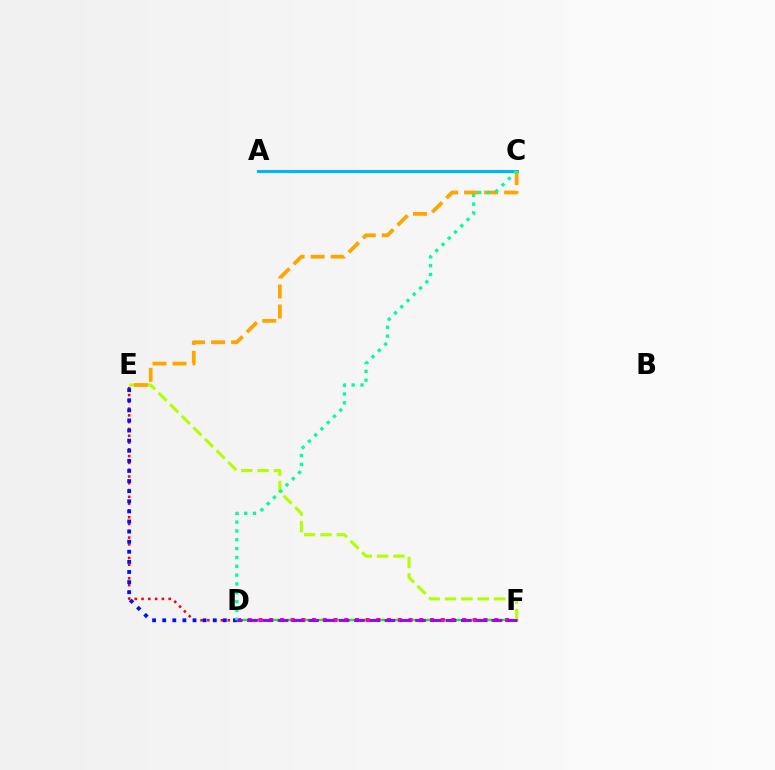{('D', 'F'): [{'color': '#08ff00', 'line_style': 'solid', 'thickness': 1.71}, {'color': '#ff00bd', 'line_style': 'dotted', 'thickness': 2.91}, {'color': '#9b00ff', 'line_style': 'dashed', 'thickness': 2.08}], ('D', 'E'): [{'color': '#ff0000', 'line_style': 'dotted', 'thickness': 1.84}, {'color': '#0010ff', 'line_style': 'dotted', 'thickness': 2.75}], ('A', 'C'): [{'color': '#00b5ff', 'line_style': 'solid', 'thickness': 2.2}], ('E', 'F'): [{'color': '#b3ff00', 'line_style': 'dashed', 'thickness': 2.22}], ('C', 'E'): [{'color': '#ffa500', 'line_style': 'dashed', 'thickness': 2.72}], ('C', 'D'): [{'color': '#00ff9d', 'line_style': 'dotted', 'thickness': 2.4}]}